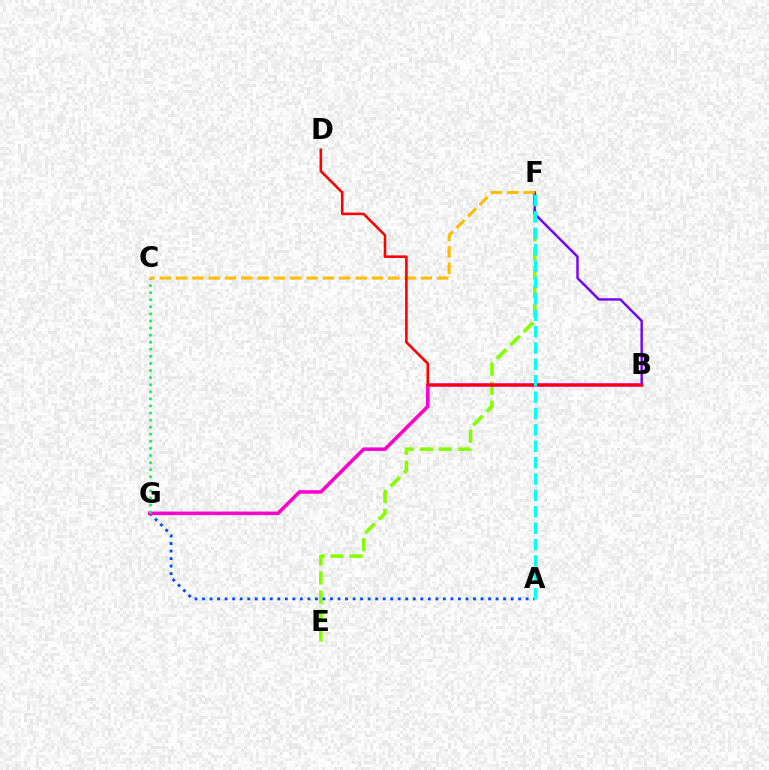{('E', 'F'): [{'color': '#84ff00', 'line_style': 'dashed', 'thickness': 2.58}], ('A', 'G'): [{'color': '#004bff', 'line_style': 'dotted', 'thickness': 2.04}], ('B', 'G'): [{'color': '#ff00cf', 'line_style': 'solid', 'thickness': 2.54}], ('B', 'F'): [{'color': '#7200ff', 'line_style': 'solid', 'thickness': 1.73}], ('C', 'G'): [{'color': '#00ff39', 'line_style': 'dotted', 'thickness': 1.92}], ('C', 'F'): [{'color': '#ffbd00', 'line_style': 'dashed', 'thickness': 2.22}], ('B', 'D'): [{'color': '#ff0000', 'line_style': 'solid', 'thickness': 1.85}], ('A', 'F'): [{'color': '#00fff6', 'line_style': 'dashed', 'thickness': 2.23}]}